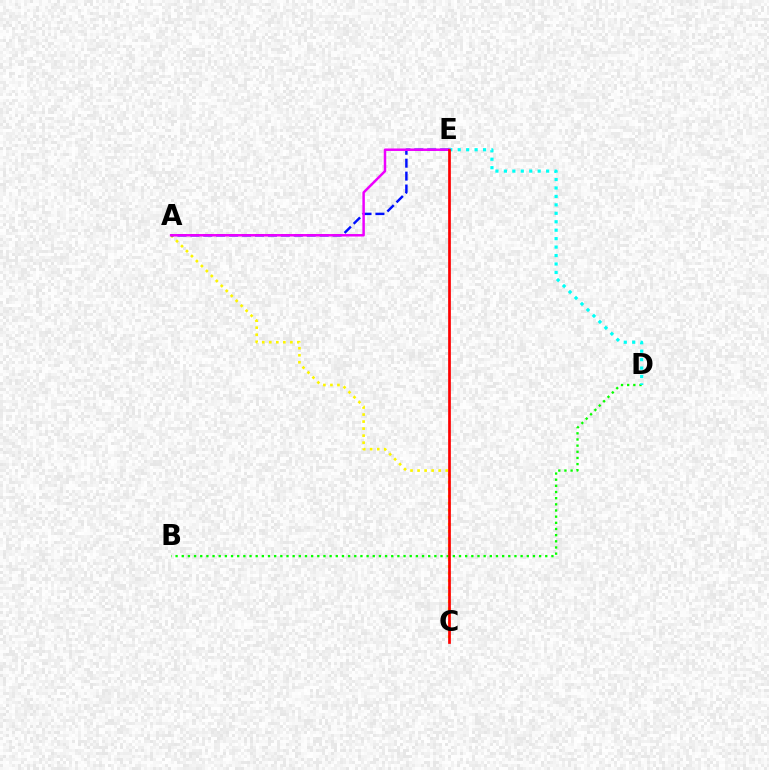{('A', 'C'): [{'color': '#fcf500', 'line_style': 'dotted', 'thickness': 1.91}], ('B', 'D'): [{'color': '#08ff00', 'line_style': 'dotted', 'thickness': 1.67}], ('D', 'E'): [{'color': '#00fff6', 'line_style': 'dotted', 'thickness': 2.3}], ('A', 'E'): [{'color': '#0010ff', 'line_style': 'dashed', 'thickness': 1.76}, {'color': '#ee00ff', 'line_style': 'solid', 'thickness': 1.8}], ('C', 'E'): [{'color': '#ff0000', 'line_style': 'solid', 'thickness': 1.95}]}